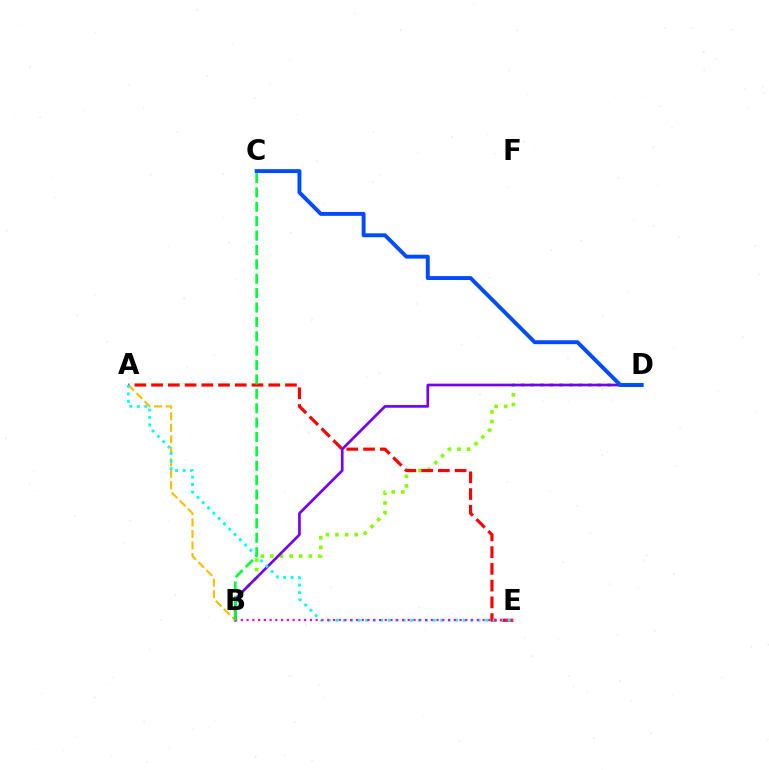{('B', 'D'): [{'color': '#84ff00', 'line_style': 'dotted', 'thickness': 2.61}, {'color': '#7200ff', 'line_style': 'solid', 'thickness': 1.92}], ('A', 'B'): [{'color': '#ffbd00', 'line_style': 'dashed', 'thickness': 1.56}], ('C', 'D'): [{'color': '#004bff', 'line_style': 'solid', 'thickness': 2.82}], ('A', 'E'): [{'color': '#ff0000', 'line_style': 'dashed', 'thickness': 2.27}, {'color': '#00fff6', 'line_style': 'dotted', 'thickness': 2.04}], ('B', 'E'): [{'color': '#ff00cf', 'line_style': 'dotted', 'thickness': 1.56}], ('B', 'C'): [{'color': '#00ff39', 'line_style': 'dashed', 'thickness': 1.95}]}